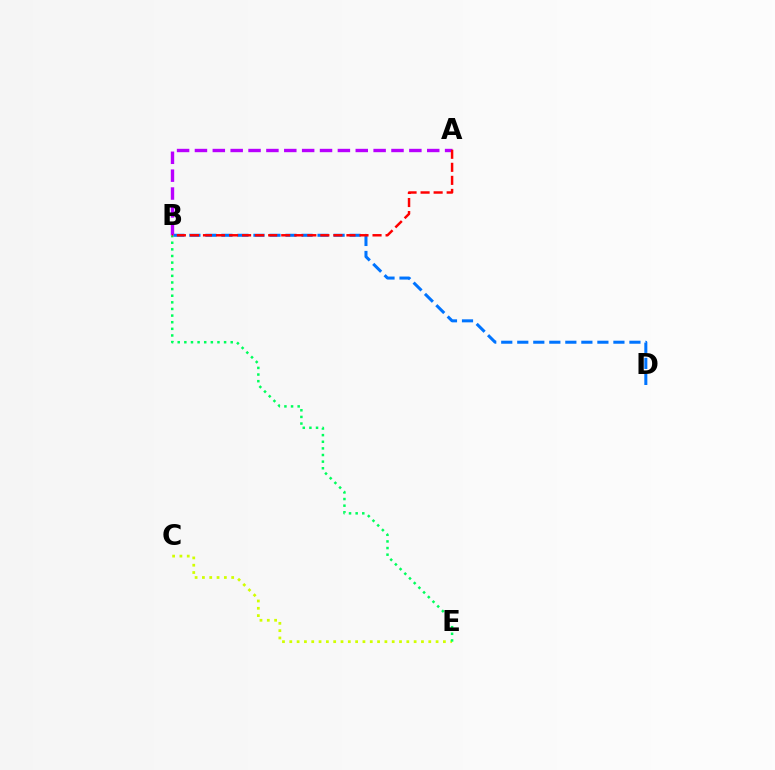{('C', 'E'): [{'color': '#d1ff00', 'line_style': 'dotted', 'thickness': 1.99}], ('B', 'D'): [{'color': '#0074ff', 'line_style': 'dashed', 'thickness': 2.18}], ('A', 'B'): [{'color': '#b900ff', 'line_style': 'dashed', 'thickness': 2.43}, {'color': '#ff0000', 'line_style': 'dashed', 'thickness': 1.77}], ('B', 'E'): [{'color': '#00ff5c', 'line_style': 'dotted', 'thickness': 1.8}]}